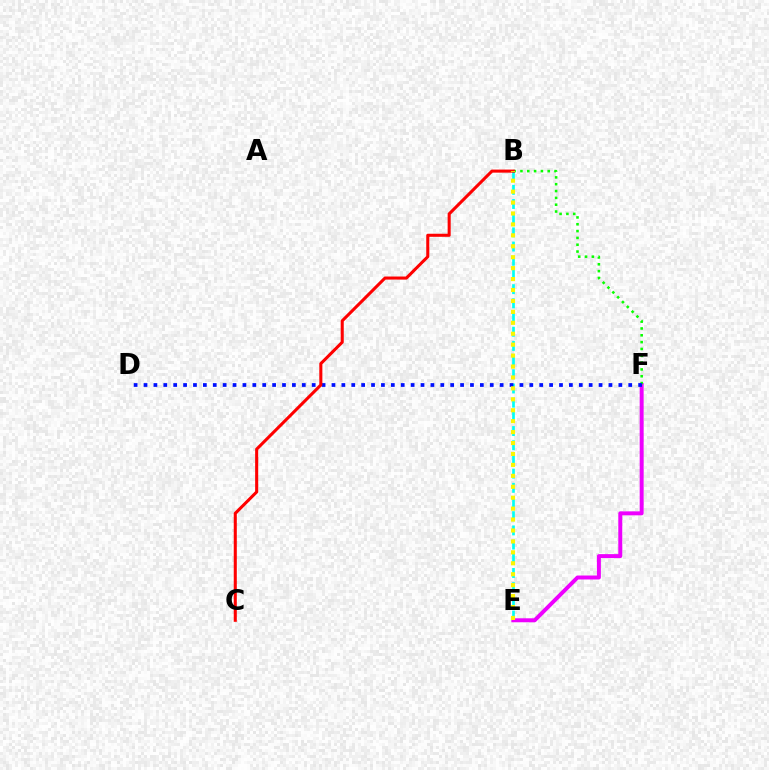{('B', 'E'): [{'color': '#00fff6', 'line_style': 'dashed', 'thickness': 1.93}, {'color': '#fcf500', 'line_style': 'dotted', 'thickness': 2.97}], ('E', 'F'): [{'color': '#ee00ff', 'line_style': 'solid', 'thickness': 2.85}], ('B', 'F'): [{'color': '#08ff00', 'line_style': 'dotted', 'thickness': 1.85}], ('D', 'F'): [{'color': '#0010ff', 'line_style': 'dotted', 'thickness': 2.69}], ('B', 'C'): [{'color': '#ff0000', 'line_style': 'solid', 'thickness': 2.2}]}